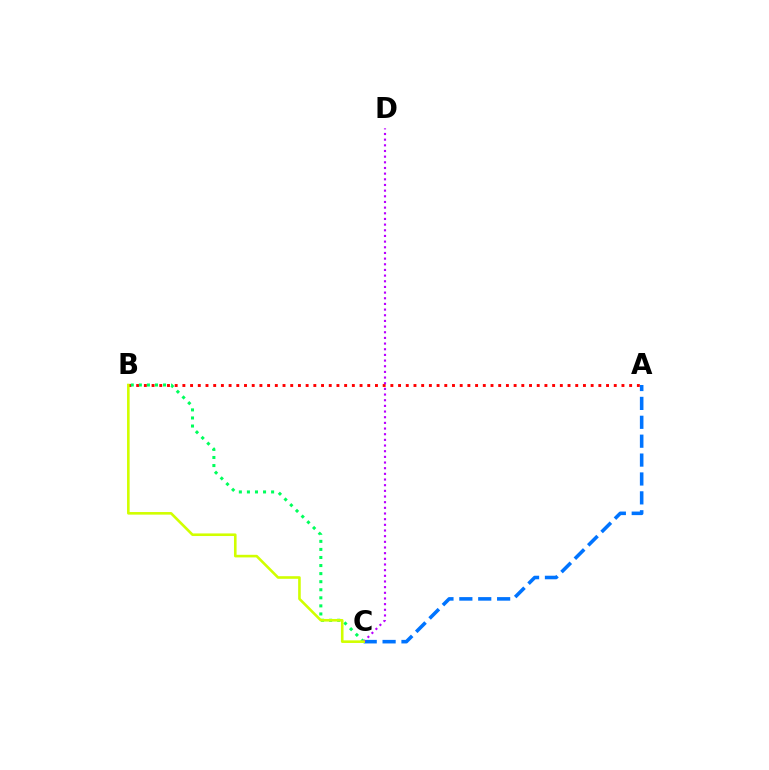{('A', 'B'): [{'color': '#ff0000', 'line_style': 'dotted', 'thickness': 2.09}], ('A', 'C'): [{'color': '#0074ff', 'line_style': 'dashed', 'thickness': 2.57}], ('B', 'C'): [{'color': '#00ff5c', 'line_style': 'dotted', 'thickness': 2.19}, {'color': '#d1ff00', 'line_style': 'solid', 'thickness': 1.88}], ('C', 'D'): [{'color': '#b900ff', 'line_style': 'dotted', 'thickness': 1.54}]}